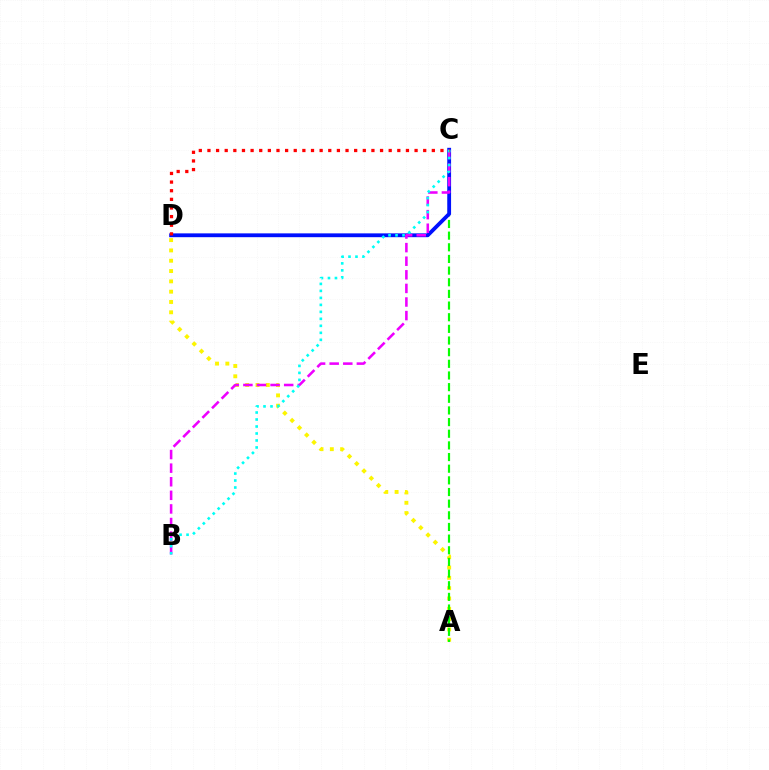{('A', 'D'): [{'color': '#fcf500', 'line_style': 'dotted', 'thickness': 2.8}], ('A', 'C'): [{'color': '#08ff00', 'line_style': 'dashed', 'thickness': 1.58}], ('C', 'D'): [{'color': '#0010ff', 'line_style': 'solid', 'thickness': 2.75}, {'color': '#ff0000', 'line_style': 'dotted', 'thickness': 2.34}], ('B', 'C'): [{'color': '#ee00ff', 'line_style': 'dashed', 'thickness': 1.85}, {'color': '#00fff6', 'line_style': 'dotted', 'thickness': 1.9}]}